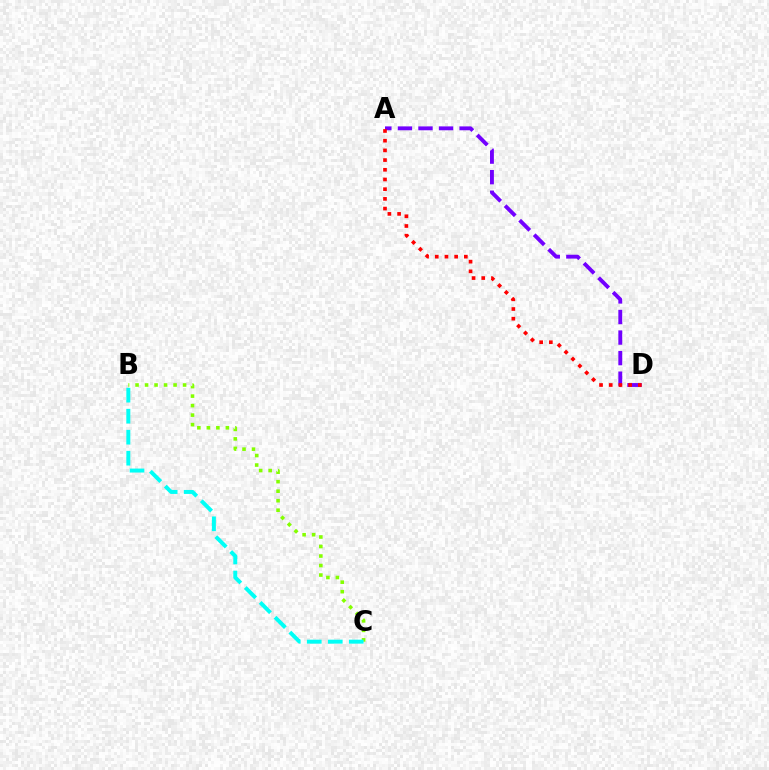{('A', 'D'): [{'color': '#7200ff', 'line_style': 'dashed', 'thickness': 2.79}, {'color': '#ff0000', 'line_style': 'dotted', 'thickness': 2.64}], ('B', 'C'): [{'color': '#84ff00', 'line_style': 'dotted', 'thickness': 2.58}, {'color': '#00fff6', 'line_style': 'dashed', 'thickness': 2.85}]}